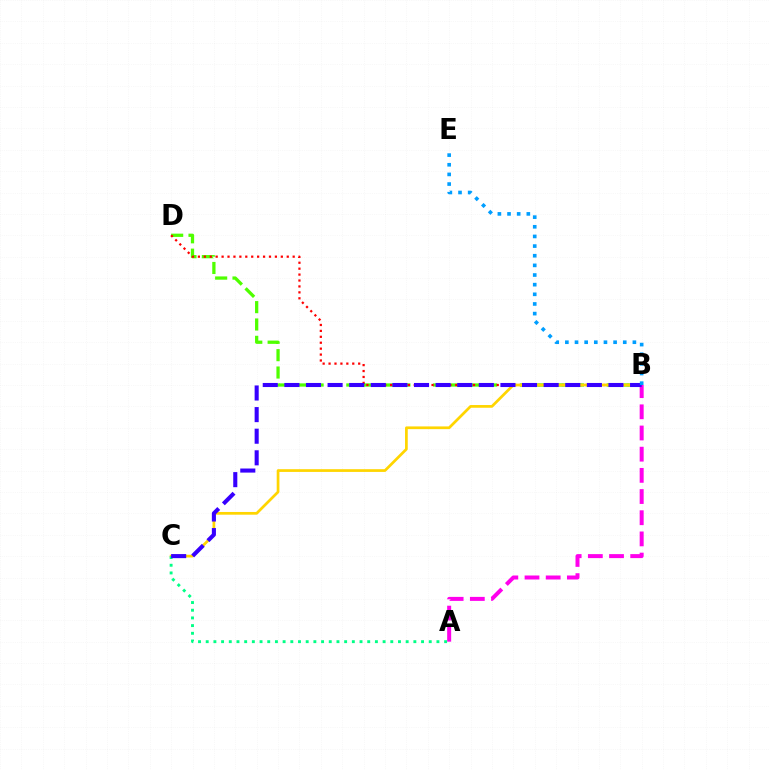{('B', 'D'): [{'color': '#4fff00', 'line_style': 'dashed', 'thickness': 2.36}, {'color': '#ff0000', 'line_style': 'dotted', 'thickness': 1.61}], ('B', 'C'): [{'color': '#ffd500', 'line_style': 'solid', 'thickness': 1.96}, {'color': '#3700ff', 'line_style': 'dashed', 'thickness': 2.94}], ('A', 'C'): [{'color': '#00ff86', 'line_style': 'dotted', 'thickness': 2.09}], ('A', 'B'): [{'color': '#ff00ed', 'line_style': 'dashed', 'thickness': 2.88}], ('B', 'E'): [{'color': '#009eff', 'line_style': 'dotted', 'thickness': 2.62}]}